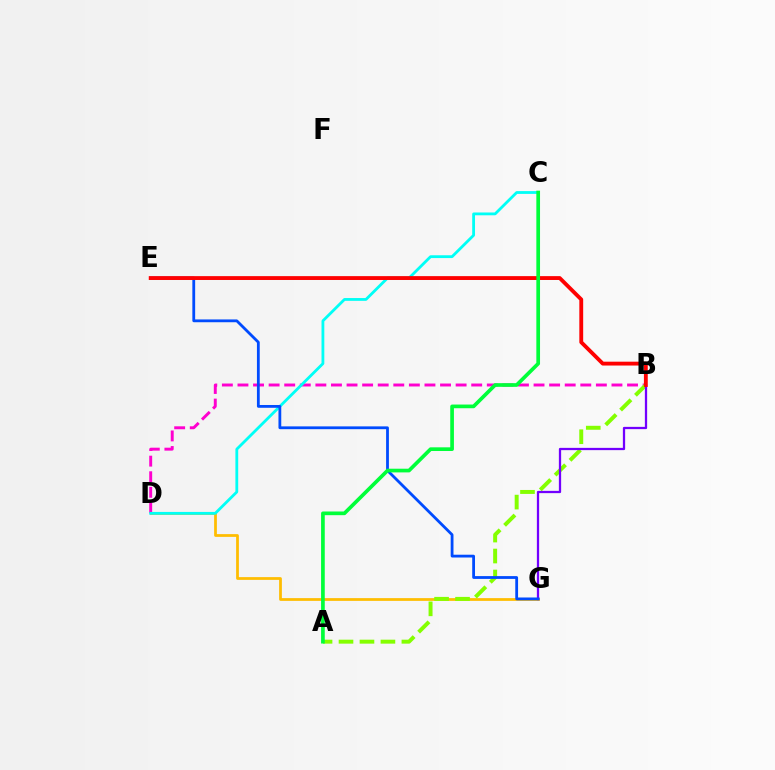{('D', 'G'): [{'color': '#ffbd00', 'line_style': 'solid', 'thickness': 1.98}], ('B', 'D'): [{'color': '#ff00cf', 'line_style': 'dashed', 'thickness': 2.12}], ('C', 'D'): [{'color': '#00fff6', 'line_style': 'solid', 'thickness': 2.02}], ('A', 'B'): [{'color': '#84ff00', 'line_style': 'dashed', 'thickness': 2.85}], ('B', 'G'): [{'color': '#7200ff', 'line_style': 'solid', 'thickness': 1.63}], ('E', 'G'): [{'color': '#004bff', 'line_style': 'solid', 'thickness': 2.01}], ('B', 'E'): [{'color': '#ff0000', 'line_style': 'solid', 'thickness': 2.77}], ('A', 'C'): [{'color': '#00ff39', 'line_style': 'solid', 'thickness': 2.65}]}